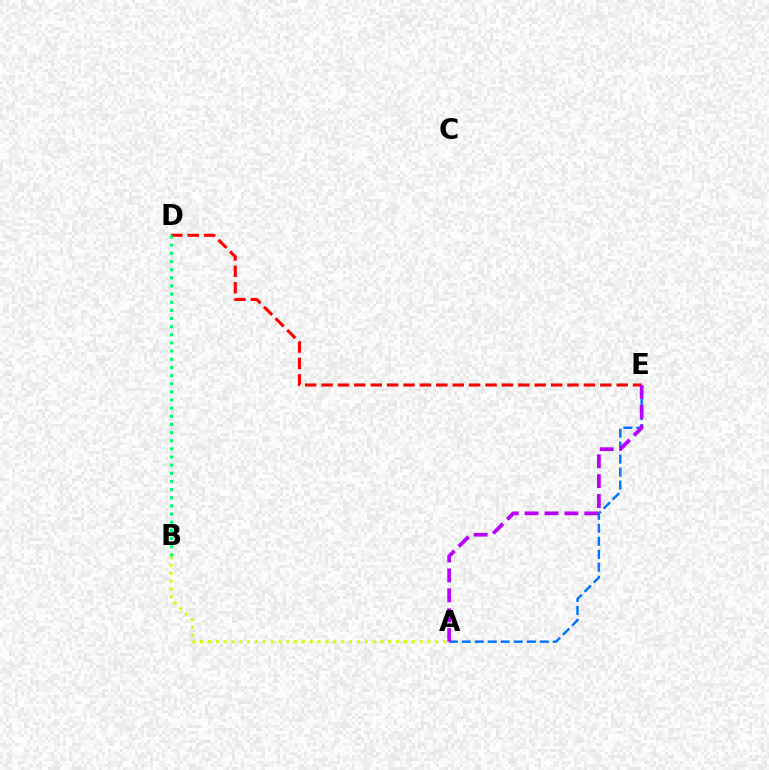{('A', 'B'): [{'color': '#d1ff00', 'line_style': 'dotted', 'thickness': 2.13}], ('A', 'E'): [{'color': '#0074ff', 'line_style': 'dashed', 'thickness': 1.77}, {'color': '#b900ff', 'line_style': 'dashed', 'thickness': 2.7}], ('D', 'E'): [{'color': '#ff0000', 'line_style': 'dashed', 'thickness': 2.23}], ('B', 'D'): [{'color': '#00ff5c', 'line_style': 'dotted', 'thickness': 2.21}]}